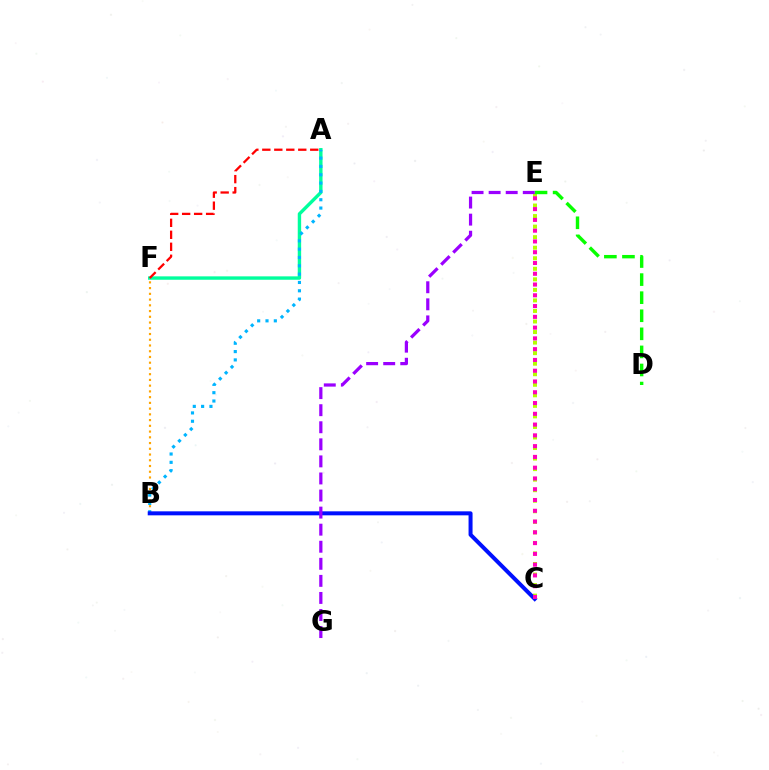{('B', 'F'): [{'color': '#ffa500', 'line_style': 'dotted', 'thickness': 1.56}], ('C', 'E'): [{'color': '#b3ff00', 'line_style': 'dotted', 'thickness': 2.86}, {'color': '#ff00bd', 'line_style': 'dotted', 'thickness': 2.93}], ('A', 'F'): [{'color': '#00ff9d', 'line_style': 'solid', 'thickness': 2.45}, {'color': '#ff0000', 'line_style': 'dashed', 'thickness': 1.63}], ('D', 'E'): [{'color': '#08ff00', 'line_style': 'dashed', 'thickness': 2.46}], ('A', 'B'): [{'color': '#00b5ff', 'line_style': 'dotted', 'thickness': 2.26}], ('B', 'C'): [{'color': '#0010ff', 'line_style': 'solid', 'thickness': 2.88}], ('E', 'G'): [{'color': '#9b00ff', 'line_style': 'dashed', 'thickness': 2.32}]}